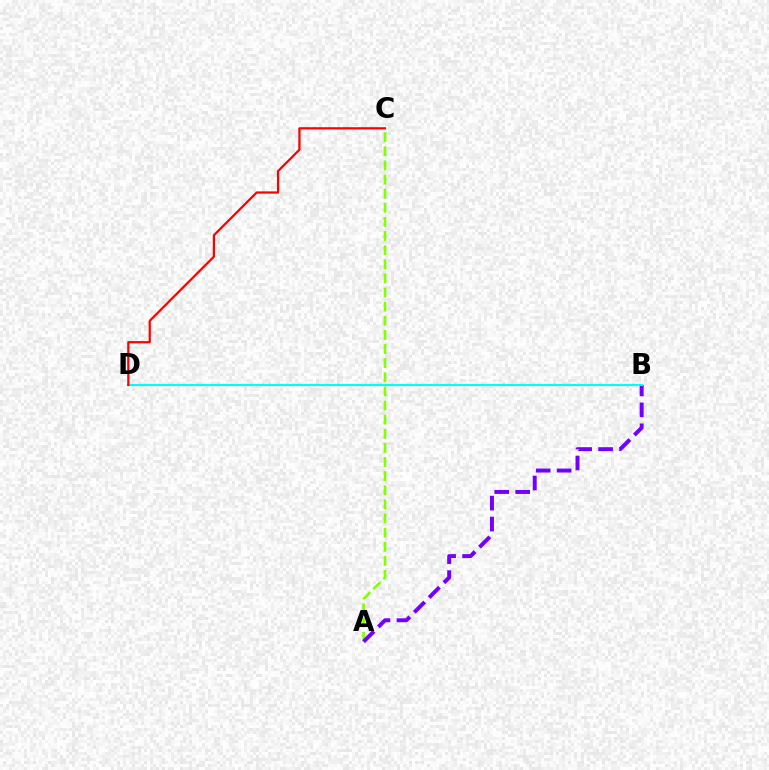{('A', 'C'): [{'color': '#84ff00', 'line_style': 'dashed', 'thickness': 1.92}], ('A', 'B'): [{'color': '#7200ff', 'line_style': 'dashed', 'thickness': 2.85}], ('B', 'D'): [{'color': '#00fff6', 'line_style': 'solid', 'thickness': 1.56}], ('C', 'D'): [{'color': '#ff0000', 'line_style': 'solid', 'thickness': 1.62}]}